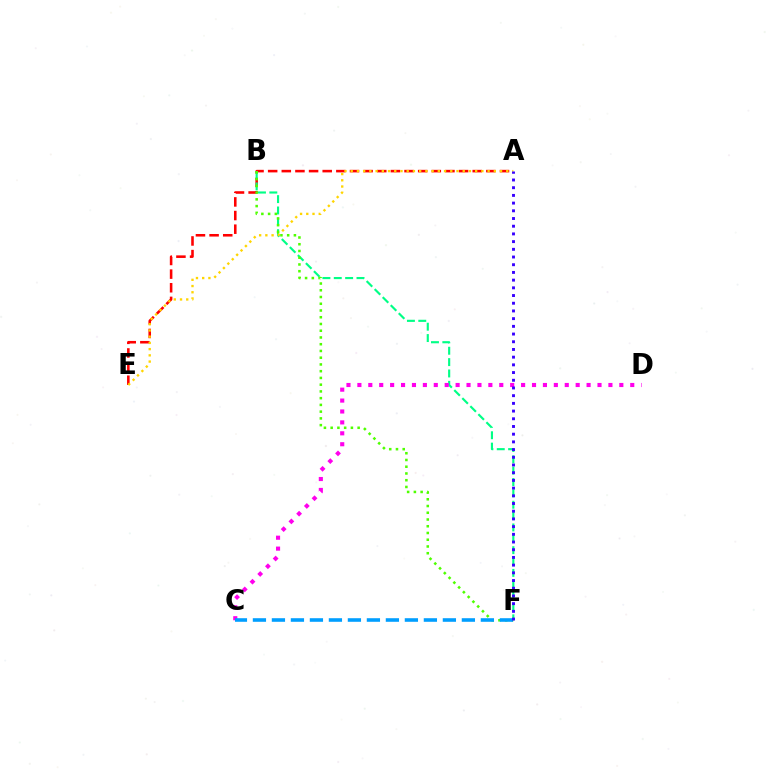{('A', 'E'): [{'color': '#ff0000', 'line_style': 'dashed', 'thickness': 1.85}, {'color': '#ffd500', 'line_style': 'dotted', 'thickness': 1.69}], ('B', 'F'): [{'color': '#00ff86', 'line_style': 'dashed', 'thickness': 1.54}, {'color': '#4fff00', 'line_style': 'dotted', 'thickness': 1.83}], ('C', 'D'): [{'color': '#ff00ed', 'line_style': 'dotted', 'thickness': 2.97}], ('C', 'F'): [{'color': '#009eff', 'line_style': 'dashed', 'thickness': 2.58}], ('A', 'F'): [{'color': '#3700ff', 'line_style': 'dotted', 'thickness': 2.09}]}